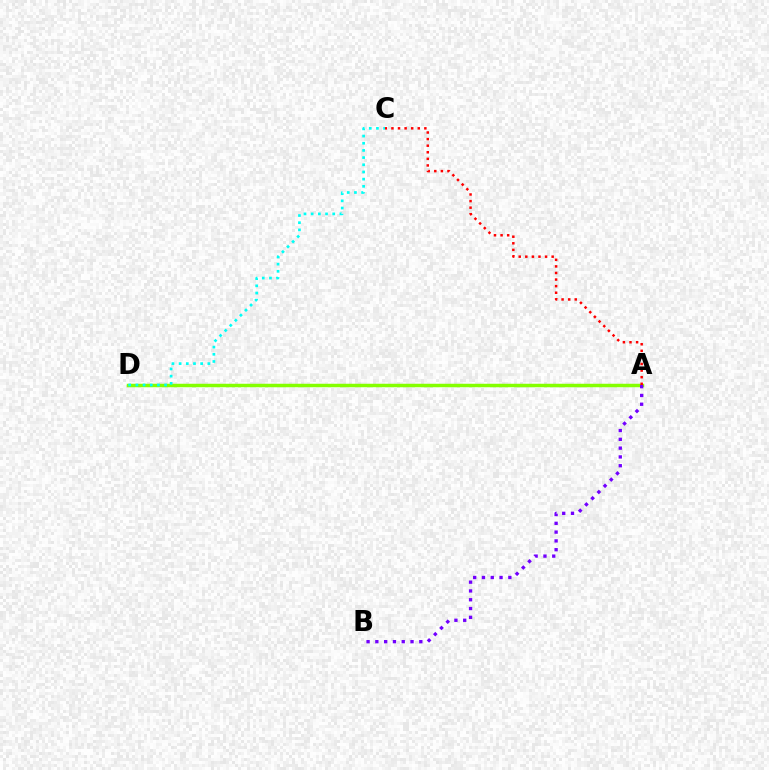{('A', 'D'): [{'color': '#84ff00', 'line_style': 'solid', 'thickness': 2.5}], ('C', 'D'): [{'color': '#00fff6', 'line_style': 'dotted', 'thickness': 1.95}], ('A', 'B'): [{'color': '#7200ff', 'line_style': 'dotted', 'thickness': 2.39}], ('A', 'C'): [{'color': '#ff0000', 'line_style': 'dotted', 'thickness': 1.79}]}